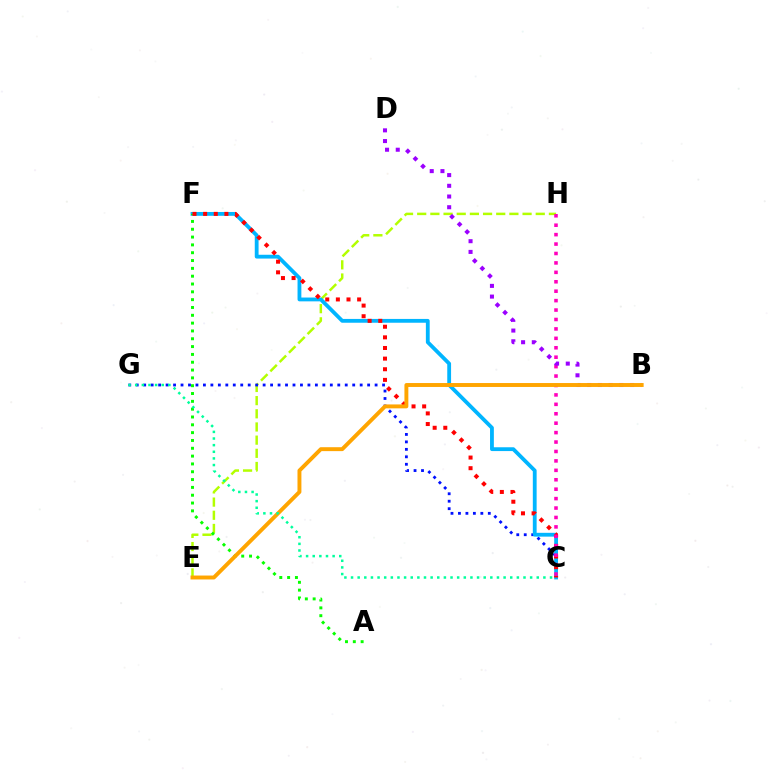{('E', 'H'): [{'color': '#b3ff00', 'line_style': 'dashed', 'thickness': 1.79}], ('C', 'G'): [{'color': '#0010ff', 'line_style': 'dotted', 'thickness': 2.03}, {'color': '#00ff9d', 'line_style': 'dotted', 'thickness': 1.8}], ('C', 'F'): [{'color': '#00b5ff', 'line_style': 'solid', 'thickness': 2.74}, {'color': '#ff0000', 'line_style': 'dotted', 'thickness': 2.89}], ('A', 'F'): [{'color': '#08ff00', 'line_style': 'dotted', 'thickness': 2.13}], ('C', 'H'): [{'color': '#ff00bd', 'line_style': 'dotted', 'thickness': 2.56}], ('B', 'D'): [{'color': '#9b00ff', 'line_style': 'dotted', 'thickness': 2.91}], ('B', 'E'): [{'color': '#ffa500', 'line_style': 'solid', 'thickness': 2.82}]}